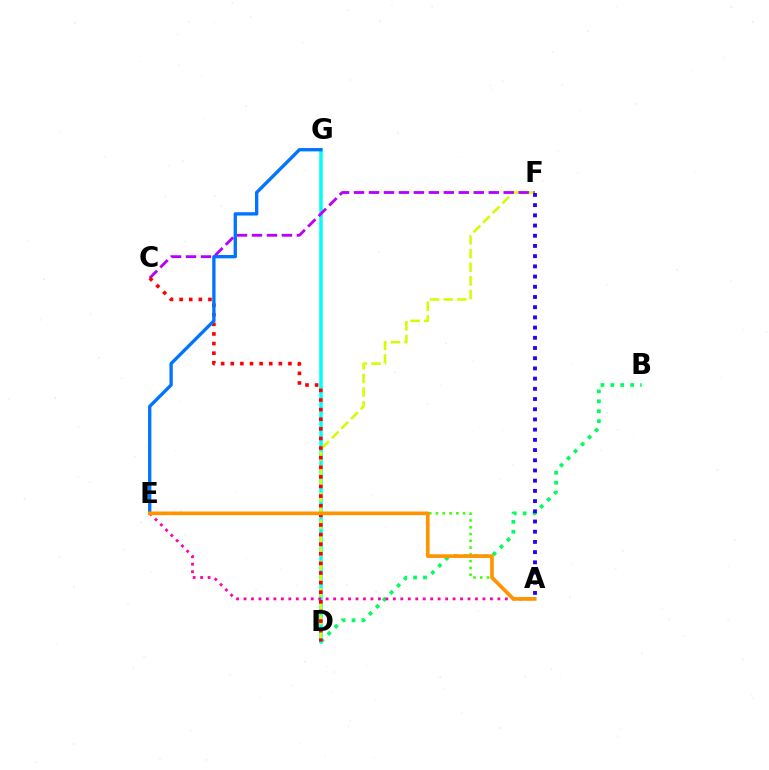{('B', 'D'): [{'color': '#00ff5c', 'line_style': 'dotted', 'thickness': 2.69}], ('D', 'G'): [{'color': '#00fff6', 'line_style': 'solid', 'thickness': 2.52}], ('A', 'E'): [{'color': '#3dff00', 'line_style': 'dotted', 'thickness': 1.84}, {'color': '#ff00ac', 'line_style': 'dotted', 'thickness': 2.03}, {'color': '#ff9400', 'line_style': 'solid', 'thickness': 2.64}], ('D', 'F'): [{'color': '#d1ff00', 'line_style': 'dashed', 'thickness': 1.85}], ('C', 'F'): [{'color': '#b900ff', 'line_style': 'dashed', 'thickness': 2.03}], ('C', 'D'): [{'color': '#ff0000', 'line_style': 'dotted', 'thickness': 2.61}], ('A', 'F'): [{'color': '#2500ff', 'line_style': 'dotted', 'thickness': 2.77}], ('E', 'G'): [{'color': '#0074ff', 'line_style': 'solid', 'thickness': 2.4}]}